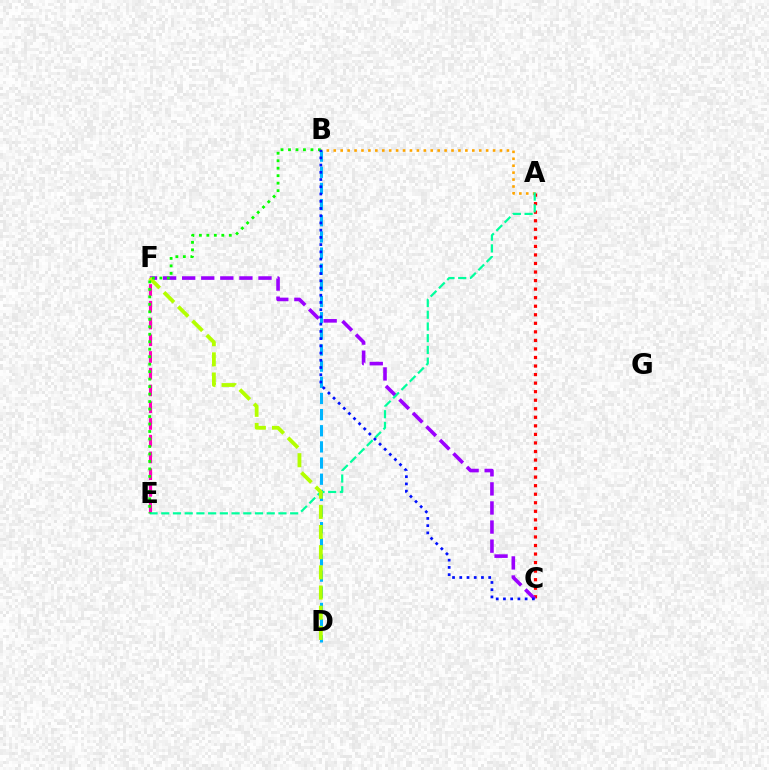{('B', 'D'): [{'color': '#00b5ff', 'line_style': 'dashed', 'thickness': 2.19}], ('E', 'F'): [{'color': '#ff00bd', 'line_style': 'dashed', 'thickness': 2.27}], ('A', 'B'): [{'color': '#ffa500', 'line_style': 'dotted', 'thickness': 1.88}], ('A', 'C'): [{'color': '#ff0000', 'line_style': 'dotted', 'thickness': 2.32}], ('C', 'F'): [{'color': '#9b00ff', 'line_style': 'dashed', 'thickness': 2.59}], ('A', 'E'): [{'color': '#00ff9d', 'line_style': 'dashed', 'thickness': 1.59}], ('D', 'F'): [{'color': '#b3ff00', 'line_style': 'dashed', 'thickness': 2.74}], ('B', 'E'): [{'color': '#08ff00', 'line_style': 'dotted', 'thickness': 2.03}], ('B', 'C'): [{'color': '#0010ff', 'line_style': 'dotted', 'thickness': 1.96}]}